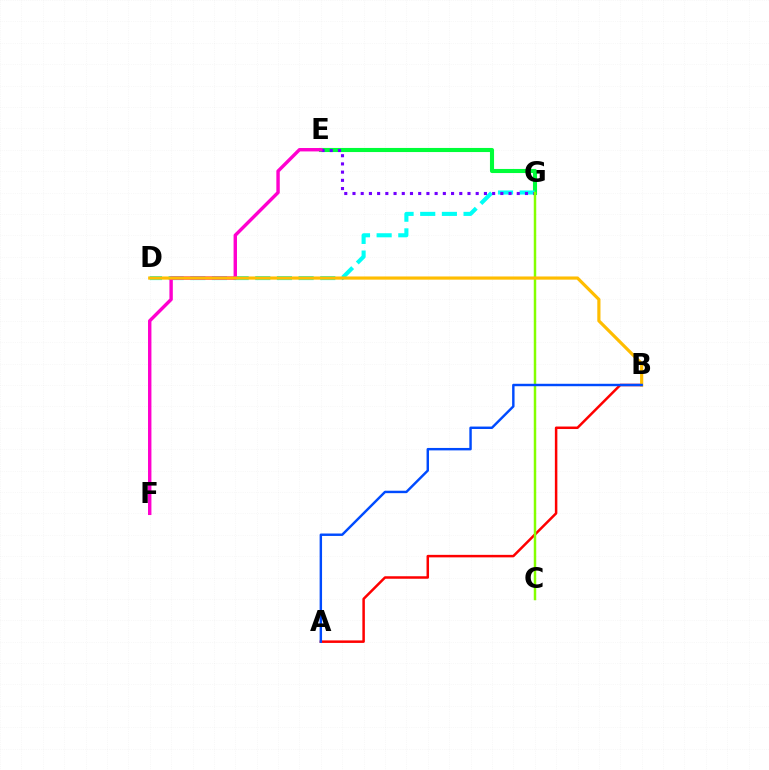{('E', 'G'): [{'color': '#00ff39', 'line_style': 'solid', 'thickness': 2.95}, {'color': '#7200ff', 'line_style': 'dotted', 'thickness': 2.23}], ('A', 'B'): [{'color': '#ff0000', 'line_style': 'solid', 'thickness': 1.8}, {'color': '#004bff', 'line_style': 'solid', 'thickness': 1.75}], ('D', 'G'): [{'color': '#00fff6', 'line_style': 'dashed', 'thickness': 2.94}], ('C', 'G'): [{'color': '#84ff00', 'line_style': 'solid', 'thickness': 1.78}], ('E', 'F'): [{'color': '#ff00cf', 'line_style': 'solid', 'thickness': 2.46}], ('B', 'D'): [{'color': '#ffbd00', 'line_style': 'solid', 'thickness': 2.29}]}